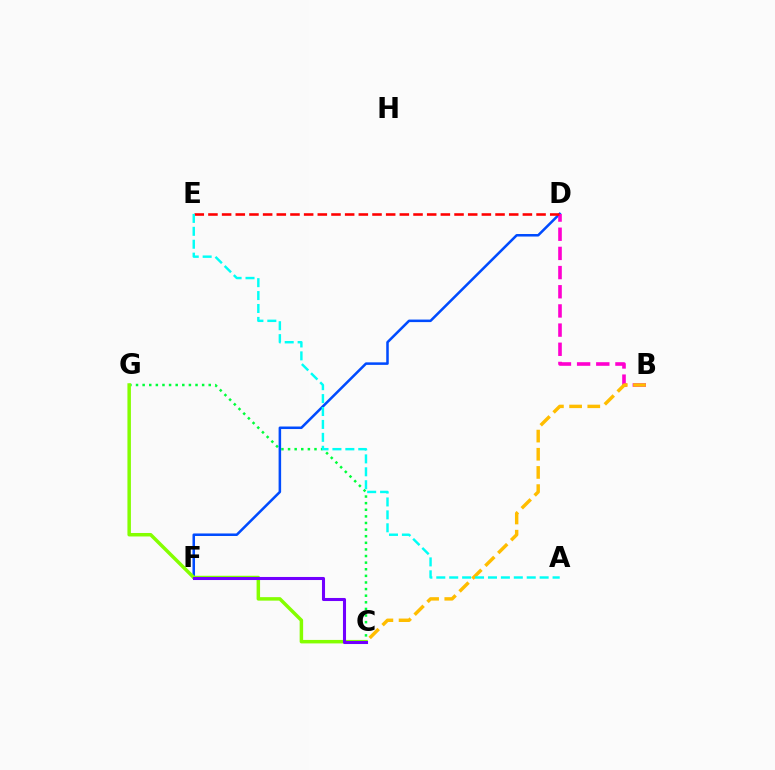{('C', 'G'): [{'color': '#00ff39', 'line_style': 'dotted', 'thickness': 1.8}, {'color': '#84ff00', 'line_style': 'solid', 'thickness': 2.51}], ('D', 'F'): [{'color': '#004bff', 'line_style': 'solid', 'thickness': 1.82}], ('B', 'D'): [{'color': '#ff00cf', 'line_style': 'dashed', 'thickness': 2.6}], ('D', 'E'): [{'color': '#ff0000', 'line_style': 'dashed', 'thickness': 1.86}], ('B', 'C'): [{'color': '#ffbd00', 'line_style': 'dashed', 'thickness': 2.47}], ('A', 'E'): [{'color': '#00fff6', 'line_style': 'dashed', 'thickness': 1.76}], ('C', 'F'): [{'color': '#7200ff', 'line_style': 'solid', 'thickness': 2.2}]}